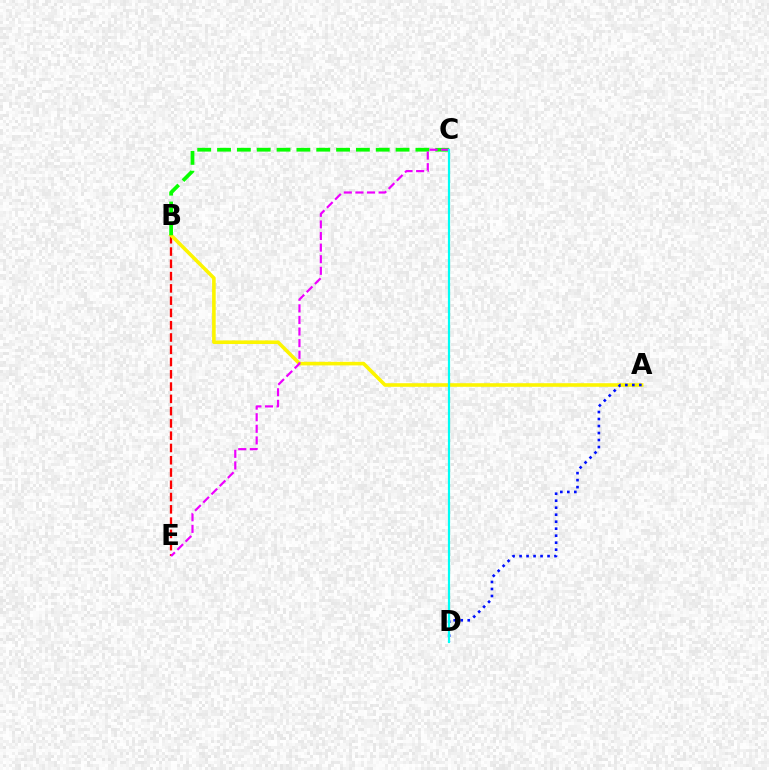{('B', 'E'): [{'color': '#ff0000', 'line_style': 'dashed', 'thickness': 1.67}], ('A', 'B'): [{'color': '#fcf500', 'line_style': 'solid', 'thickness': 2.59}], ('B', 'C'): [{'color': '#08ff00', 'line_style': 'dashed', 'thickness': 2.69}], ('C', 'E'): [{'color': '#ee00ff', 'line_style': 'dashed', 'thickness': 1.58}], ('A', 'D'): [{'color': '#0010ff', 'line_style': 'dotted', 'thickness': 1.9}], ('C', 'D'): [{'color': '#00fff6', 'line_style': 'solid', 'thickness': 1.58}]}